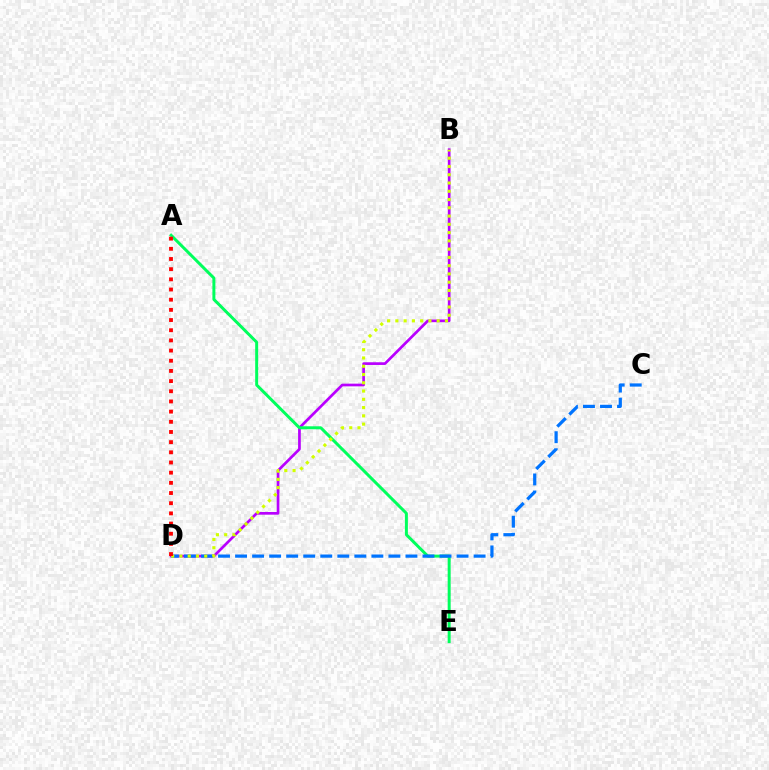{('B', 'D'): [{'color': '#b900ff', 'line_style': 'solid', 'thickness': 1.94}, {'color': '#d1ff00', 'line_style': 'dotted', 'thickness': 2.25}], ('A', 'E'): [{'color': '#00ff5c', 'line_style': 'solid', 'thickness': 2.14}], ('C', 'D'): [{'color': '#0074ff', 'line_style': 'dashed', 'thickness': 2.31}], ('A', 'D'): [{'color': '#ff0000', 'line_style': 'dotted', 'thickness': 2.76}]}